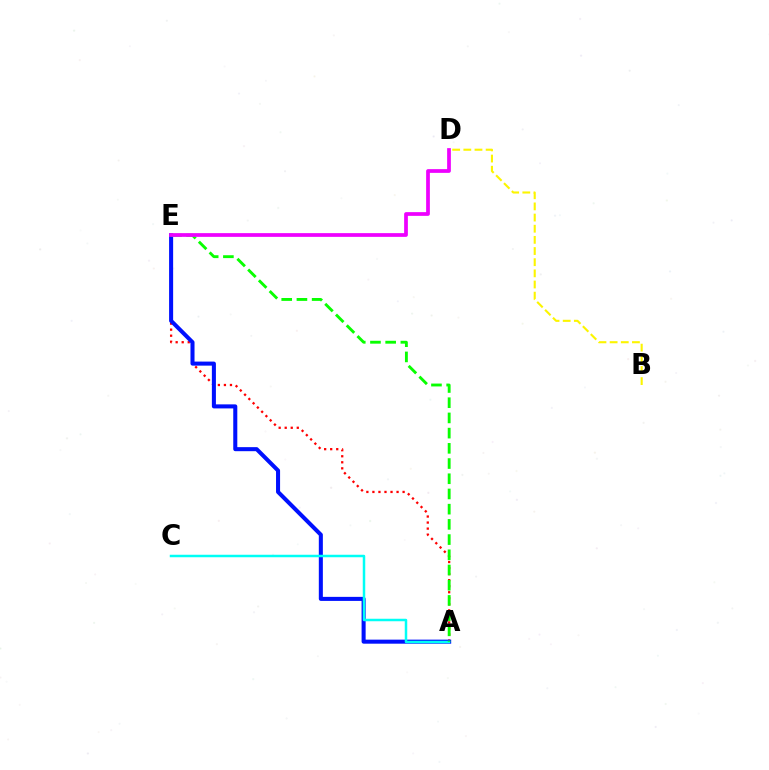{('A', 'E'): [{'color': '#ff0000', 'line_style': 'dotted', 'thickness': 1.64}, {'color': '#0010ff', 'line_style': 'solid', 'thickness': 2.91}, {'color': '#08ff00', 'line_style': 'dashed', 'thickness': 2.07}], ('A', 'C'): [{'color': '#00fff6', 'line_style': 'solid', 'thickness': 1.8}], ('D', 'E'): [{'color': '#ee00ff', 'line_style': 'solid', 'thickness': 2.68}], ('B', 'D'): [{'color': '#fcf500', 'line_style': 'dashed', 'thickness': 1.52}]}